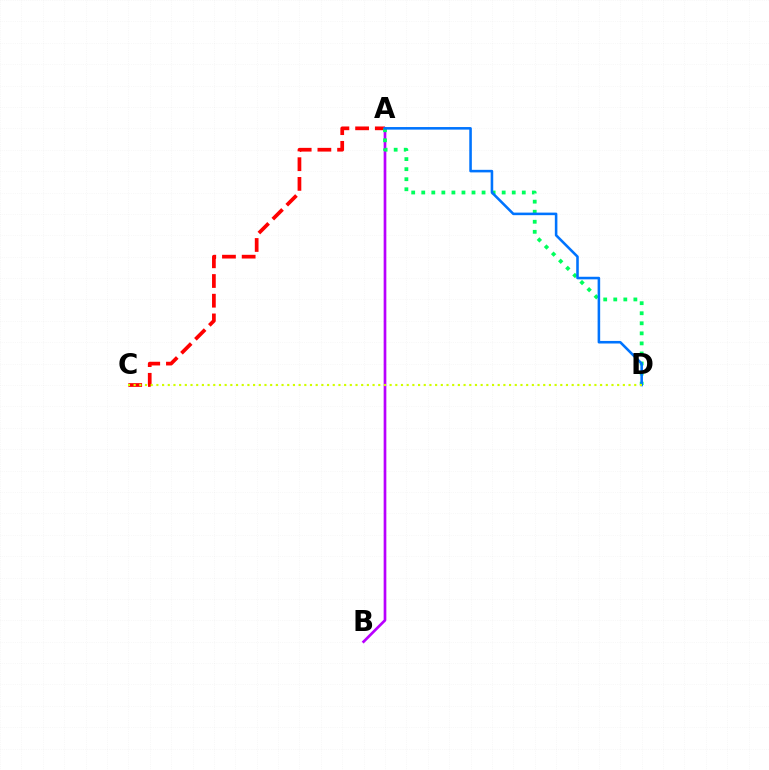{('A', 'C'): [{'color': '#ff0000', 'line_style': 'dashed', 'thickness': 2.68}], ('A', 'B'): [{'color': '#b900ff', 'line_style': 'solid', 'thickness': 1.94}], ('A', 'D'): [{'color': '#00ff5c', 'line_style': 'dotted', 'thickness': 2.73}, {'color': '#0074ff', 'line_style': 'solid', 'thickness': 1.85}], ('C', 'D'): [{'color': '#d1ff00', 'line_style': 'dotted', 'thickness': 1.55}]}